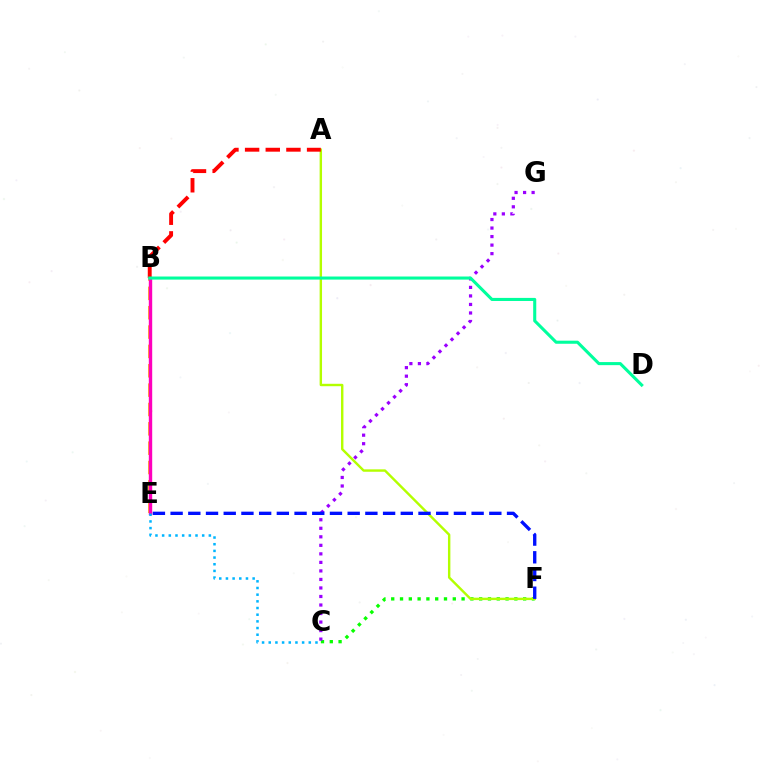{('B', 'E'): [{'color': '#ffa500', 'line_style': 'dashed', 'thickness': 2.63}, {'color': '#ff00bd', 'line_style': 'solid', 'thickness': 2.44}], ('C', 'F'): [{'color': '#08ff00', 'line_style': 'dotted', 'thickness': 2.39}], ('A', 'F'): [{'color': '#b3ff00', 'line_style': 'solid', 'thickness': 1.74}], ('C', 'G'): [{'color': '#9b00ff', 'line_style': 'dotted', 'thickness': 2.32}], ('A', 'B'): [{'color': '#ff0000', 'line_style': 'dashed', 'thickness': 2.81}], ('E', 'F'): [{'color': '#0010ff', 'line_style': 'dashed', 'thickness': 2.41}], ('B', 'D'): [{'color': '#00ff9d', 'line_style': 'solid', 'thickness': 2.22}], ('C', 'E'): [{'color': '#00b5ff', 'line_style': 'dotted', 'thickness': 1.81}]}